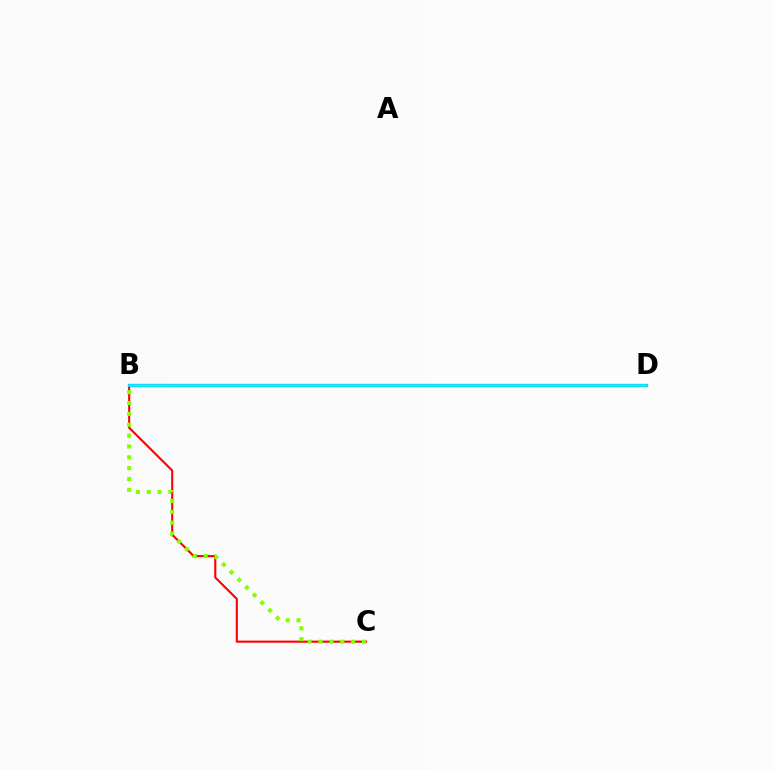{('B', 'C'): [{'color': '#ff0000', 'line_style': 'solid', 'thickness': 1.51}, {'color': '#84ff00', 'line_style': 'dotted', 'thickness': 2.95}], ('B', 'D'): [{'color': '#7200ff', 'line_style': 'solid', 'thickness': 2.31}, {'color': '#00fff6', 'line_style': 'solid', 'thickness': 1.96}]}